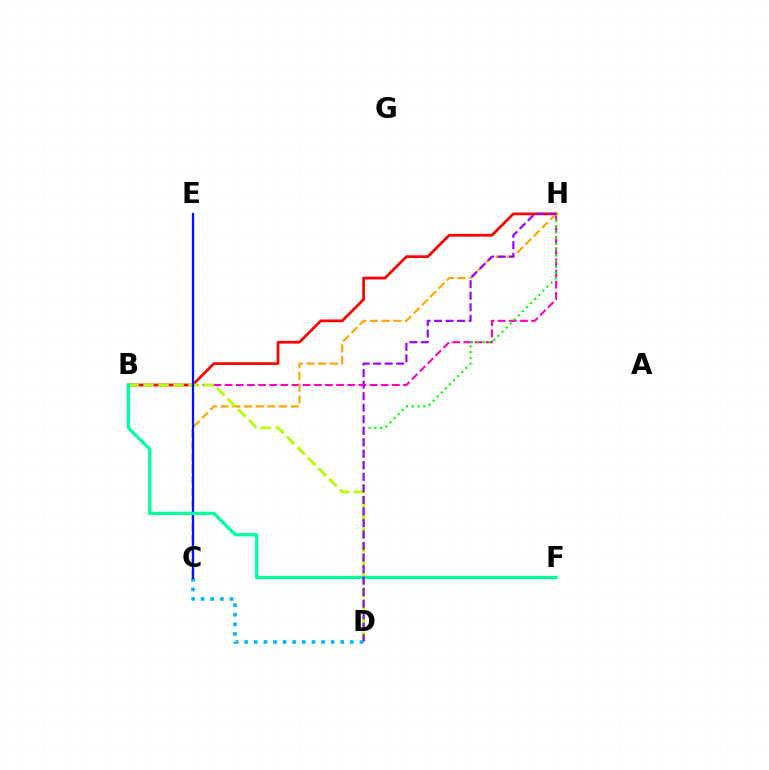{('C', 'D'): [{'color': '#00b5ff', 'line_style': 'dotted', 'thickness': 2.61}], ('B', 'H'): [{'color': '#ff00bd', 'line_style': 'dashed', 'thickness': 1.51}, {'color': '#ff0000', 'line_style': 'solid', 'thickness': 1.98}], ('D', 'H'): [{'color': '#08ff00', 'line_style': 'dotted', 'thickness': 1.57}, {'color': '#9b00ff', 'line_style': 'dashed', 'thickness': 1.57}], ('C', 'H'): [{'color': '#ffa500', 'line_style': 'dashed', 'thickness': 1.59}], ('B', 'D'): [{'color': '#b3ff00', 'line_style': 'dashed', 'thickness': 2.04}], ('C', 'E'): [{'color': '#0010ff', 'line_style': 'solid', 'thickness': 1.61}], ('B', 'F'): [{'color': '#00ff9d', 'line_style': 'solid', 'thickness': 2.33}]}